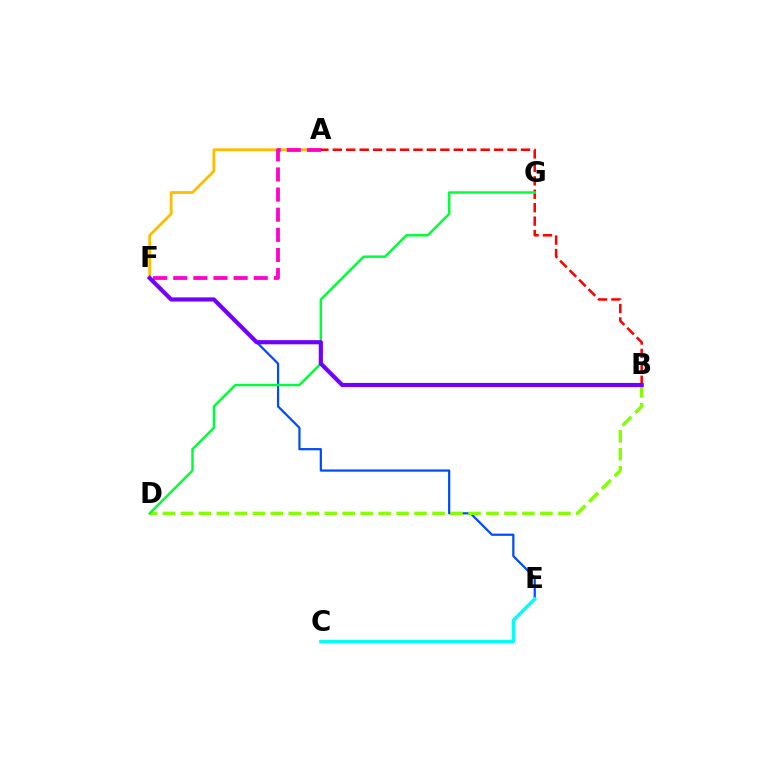{('E', 'F'): [{'color': '#004bff', 'line_style': 'solid', 'thickness': 1.6}], ('B', 'D'): [{'color': '#84ff00', 'line_style': 'dashed', 'thickness': 2.44}], ('C', 'E'): [{'color': '#00fff6', 'line_style': 'solid', 'thickness': 2.4}], ('A', 'F'): [{'color': '#ffbd00', 'line_style': 'solid', 'thickness': 2.03}, {'color': '#ff00cf', 'line_style': 'dashed', 'thickness': 2.74}], ('A', 'B'): [{'color': '#ff0000', 'line_style': 'dashed', 'thickness': 1.83}], ('D', 'G'): [{'color': '#00ff39', 'line_style': 'solid', 'thickness': 1.78}], ('B', 'F'): [{'color': '#7200ff', 'line_style': 'solid', 'thickness': 2.99}]}